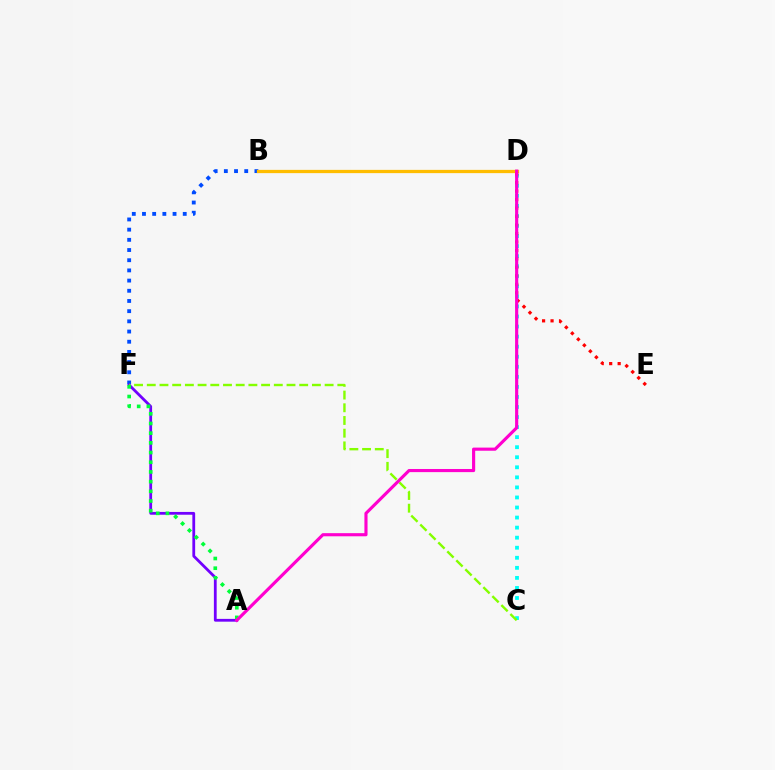{('C', 'D'): [{'color': '#00fff6', 'line_style': 'dotted', 'thickness': 2.73}], ('B', 'F'): [{'color': '#004bff', 'line_style': 'dotted', 'thickness': 2.77}], ('A', 'F'): [{'color': '#7200ff', 'line_style': 'solid', 'thickness': 2.01}, {'color': '#00ff39', 'line_style': 'dotted', 'thickness': 2.63}], ('B', 'D'): [{'color': '#ffbd00', 'line_style': 'solid', 'thickness': 2.35}], ('D', 'E'): [{'color': '#ff0000', 'line_style': 'dotted', 'thickness': 2.3}], ('C', 'F'): [{'color': '#84ff00', 'line_style': 'dashed', 'thickness': 1.73}], ('A', 'D'): [{'color': '#ff00cf', 'line_style': 'solid', 'thickness': 2.26}]}